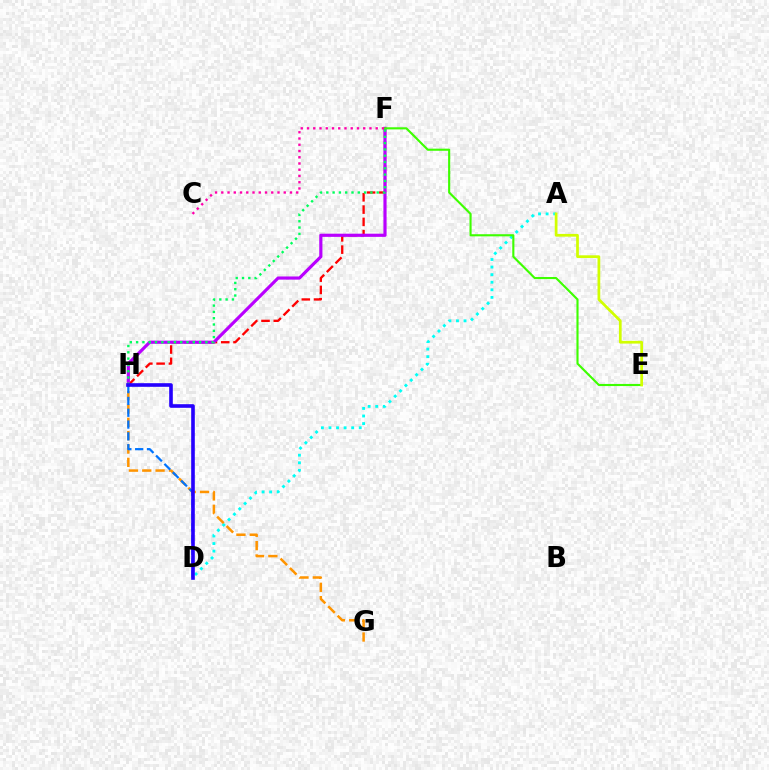{('F', 'H'): [{'color': '#ff0000', 'line_style': 'dashed', 'thickness': 1.67}, {'color': '#b900ff', 'line_style': 'solid', 'thickness': 2.28}, {'color': '#00ff5c', 'line_style': 'dotted', 'thickness': 1.71}], ('A', 'D'): [{'color': '#00fff6', 'line_style': 'dotted', 'thickness': 2.06}], ('G', 'H'): [{'color': '#ff9400', 'line_style': 'dashed', 'thickness': 1.81}], ('E', 'F'): [{'color': '#3dff00', 'line_style': 'solid', 'thickness': 1.53}], ('C', 'F'): [{'color': '#ff00ac', 'line_style': 'dotted', 'thickness': 1.7}], ('D', 'H'): [{'color': '#0074ff', 'line_style': 'dashed', 'thickness': 1.6}, {'color': '#2500ff', 'line_style': 'solid', 'thickness': 2.61}], ('A', 'E'): [{'color': '#d1ff00', 'line_style': 'solid', 'thickness': 1.97}]}